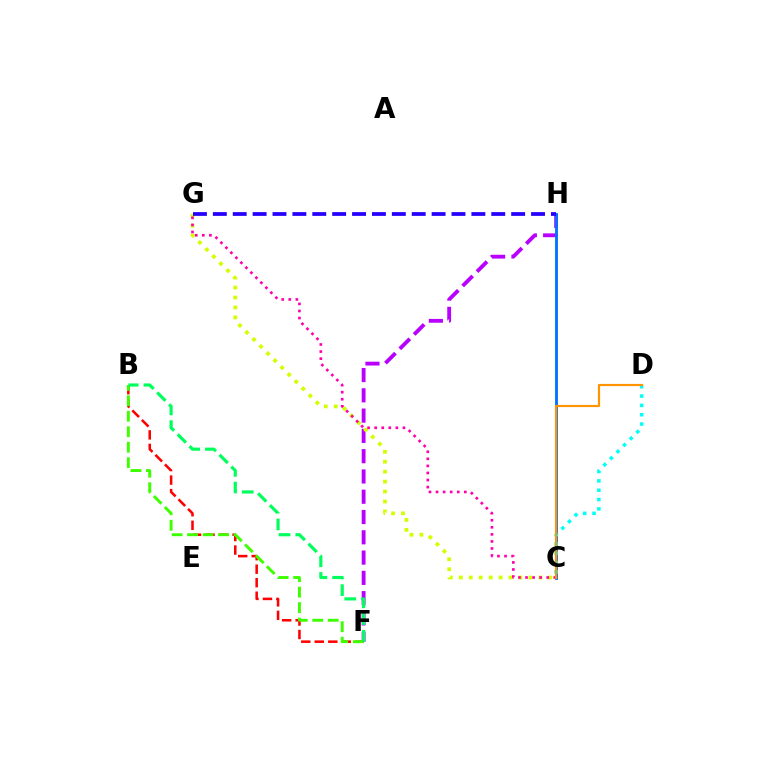{('B', 'F'): [{'color': '#ff0000', 'line_style': 'dashed', 'thickness': 1.84}, {'color': '#3dff00', 'line_style': 'dashed', 'thickness': 2.1}, {'color': '#00ff5c', 'line_style': 'dashed', 'thickness': 2.28}], ('F', 'H'): [{'color': '#b900ff', 'line_style': 'dashed', 'thickness': 2.76}], ('C', 'G'): [{'color': '#d1ff00', 'line_style': 'dotted', 'thickness': 2.7}, {'color': '#ff00ac', 'line_style': 'dotted', 'thickness': 1.92}], ('C', 'H'): [{'color': '#0074ff', 'line_style': 'solid', 'thickness': 2.05}], ('C', 'D'): [{'color': '#00fff6', 'line_style': 'dotted', 'thickness': 2.53}, {'color': '#ff9400', 'line_style': 'solid', 'thickness': 1.55}], ('G', 'H'): [{'color': '#2500ff', 'line_style': 'dashed', 'thickness': 2.7}]}